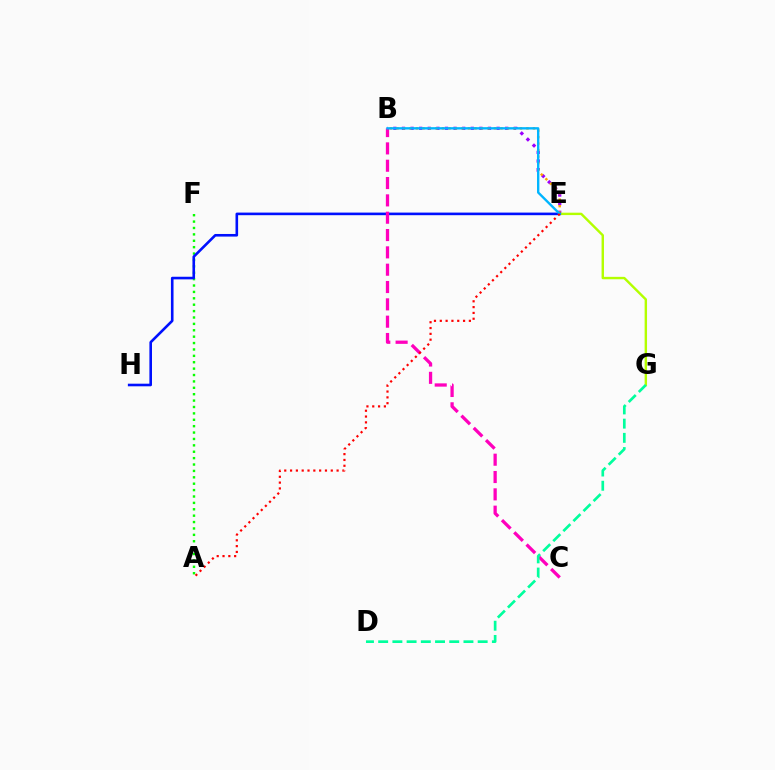{('A', 'F'): [{'color': '#08ff00', 'line_style': 'dotted', 'thickness': 1.74}], ('B', 'E'): [{'color': '#9b00ff', 'line_style': 'dotted', 'thickness': 2.34}, {'color': '#ffa500', 'line_style': 'dotted', 'thickness': 1.77}, {'color': '#00b5ff', 'line_style': 'solid', 'thickness': 1.71}], ('E', 'G'): [{'color': '#b3ff00', 'line_style': 'solid', 'thickness': 1.74}], ('E', 'H'): [{'color': '#0010ff', 'line_style': 'solid', 'thickness': 1.88}], ('B', 'C'): [{'color': '#ff00bd', 'line_style': 'dashed', 'thickness': 2.35}], ('D', 'G'): [{'color': '#00ff9d', 'line_style': 'dashed', 'thickness': 1.93}], ('A', 'E'): [{'color': '#ff0000', 'line_style': 'dotted', 'thickness': 1.58}]}